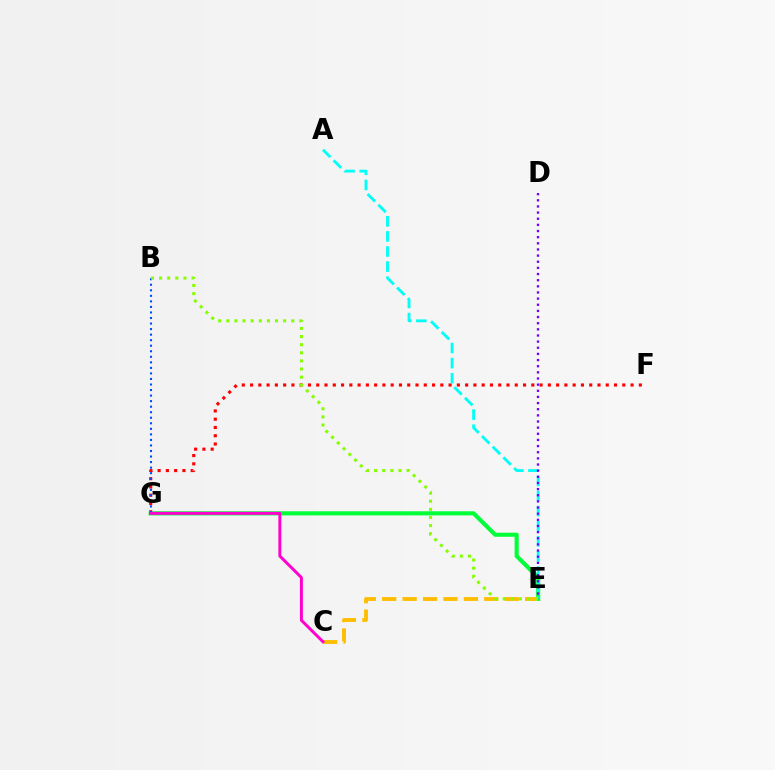{('F', 'G'): [{'color': '#ff0000', 'line_style': 'dotted', 'thickness': 2.25}], ('E', 'G'): [{'color': '#00ff39', 'line_style': 'solid', 'thickness': 2.96}], ('A', 'E'): [{'color': '#00fff6', 'line_style': 'dashed', 'thickness': 2.05}], ('B', 'G'): [{'color': '#004bff', 'line_style': 'dotted', 'thickness': 1.51}], ('C', 'E'): [{'color': '#ffbd00', 'line_style': 'dashed', 'thickness': 2.77}], ('C', 'G'): [{'color': '#ff00cf', 'line_style': 'solid', 'thickness': 2.13}], ('D', 'E'): [{'color': '#7200ff', 'line_style': 'dotted', 'thickness': 1.67}], ('B', 'E'): [{'color': '#84ff00', 'line_style': 'dotted', 'thickness': 2.21}]}